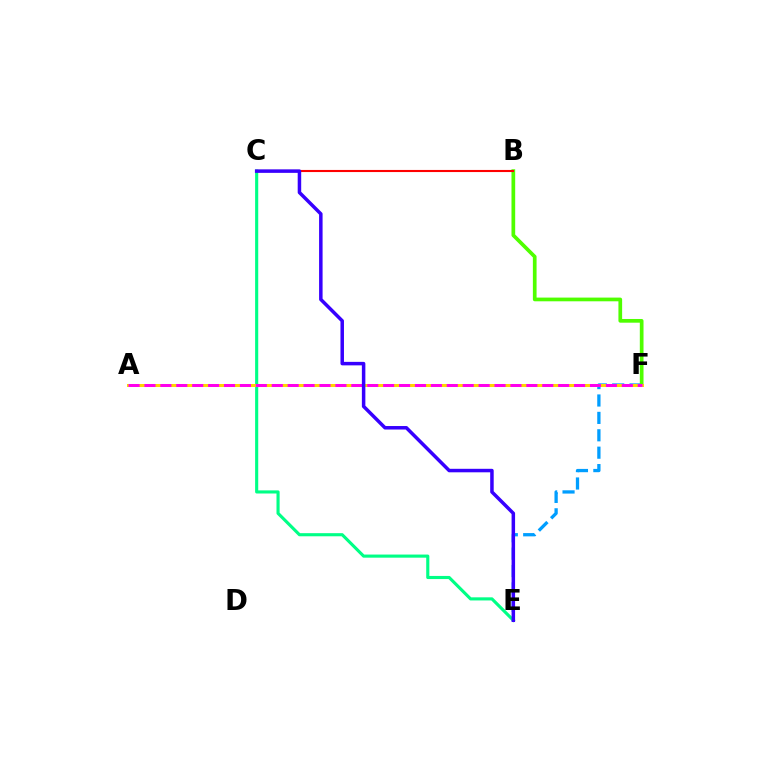{('E', 'F'): [{'color': '#009eff', 'line_style': 'dashed', 'thickness': 2.36}], ('C', 'E'): [{'color': '#00ff86', 'line_style': 'solid', 'thickness': 2.25}, {'color': '#3700ff', 'line_style': 'solid', 'thickness': 2.52}], ('B', 'F'): [{'color': '#4fff00', 'line_style': 'solid', 'thickness': 2.67}], ('A', 'F'): [{'color': '#ffd500', 'line_style': 'solid', 'thickness': 2.18}, {'color': '#ff00ed', 'line_style': 'dashed', 'thickness': 2.16}], ('B', 'C'): [{'color': '#ff0000', 'line_style': 'solid', 'thickness': 1.52}]}